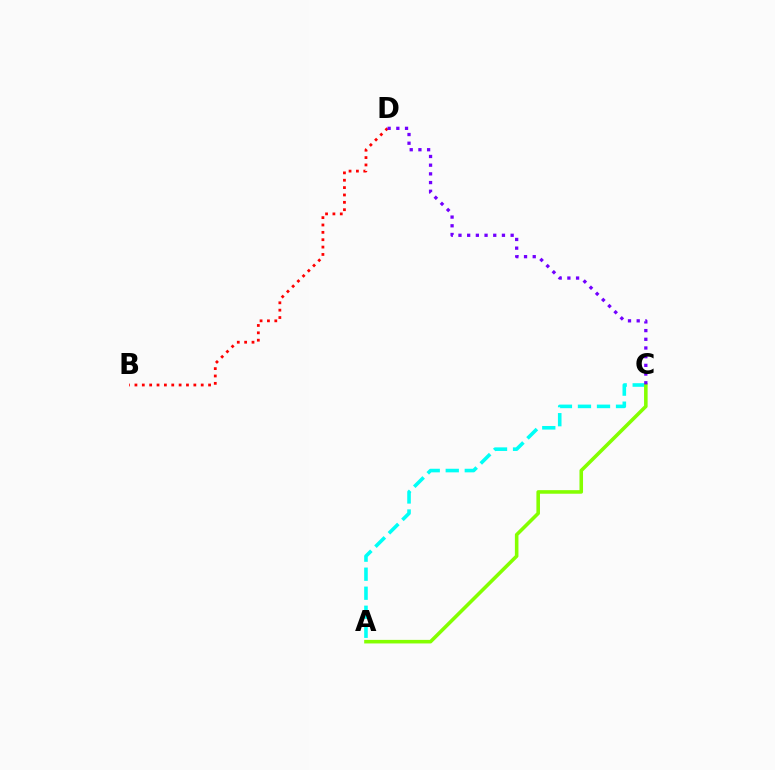{('A', 'C'): [{'color': '#00fff6', 'line_style': 'dashed', 'thickness': 2.58}, {'color': '#84ff00', 'line_style': 'solid', 'thickness': 2.57}], ('B', 'D'): [{'color': '#ff0000', 'line_style': 'dotted', 'thickness': 2.0}], ('C', 'D'): [{'color': '#7200ff', 'line_style': 'dotted', 'thickness': 2.36}]}